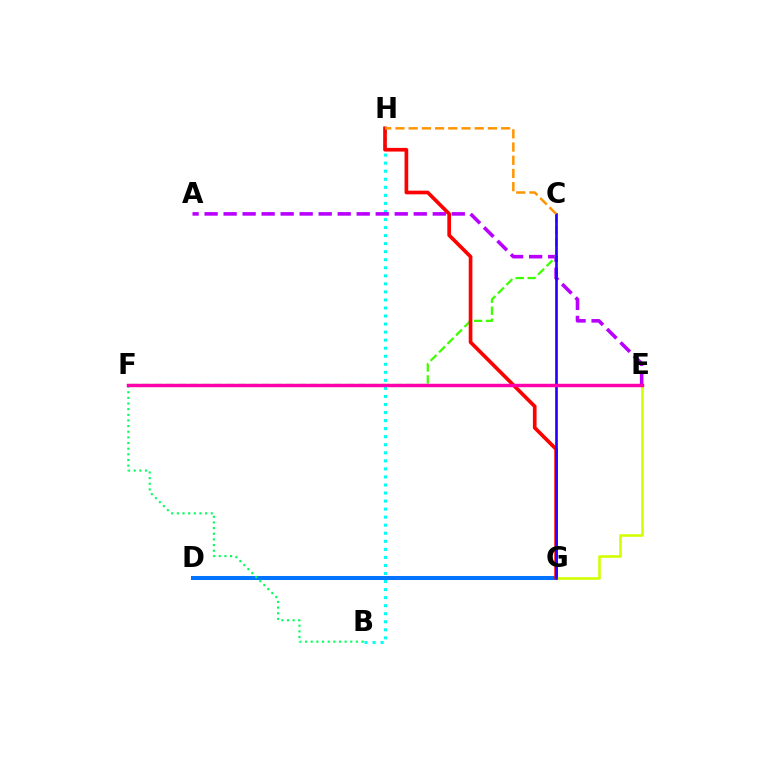{('D', 'G'): [{'color': '#0074ff', 'line_style': 'solid', 'thickness': 2.9}], ('B', 'H'): [{'color': '#00fff6', 'line_style': 'dotted', 'thickness': 2.19}], ('B', 'F'): [{'color': '#00ff5c', 'line_style': 'dotted', 'thickness': 1.53}], ('A', 'E'): [{'color': '#b900ff', 'line_style': 'dashed', 'thickness': 2.58}], ('C', 'F'): [{'color': '#3dff00', 'line_style': 'dashed', 'thickness': 1.63}], ('G', 'H'): [{'color': '#ff0000', 'line_style': 'solid', 'thickness': 2.64}], ('E', 'G'): [{'color': '#d1ff00', 'line_style': 'solid', 'thickness': 1.88}], ('C', 'G'): [{'color': '#2500ff', 'line_style': 'solid', 'thickness': 1.91}], ('C', 'H'): [{'color': '#ff9400', 'line_style': 'dashed', 'thickness': 1.79}], ('E', 'F'): [{'color': '#ff00ac', 'line_style': 'solid', 'thickness': 2.48}]}